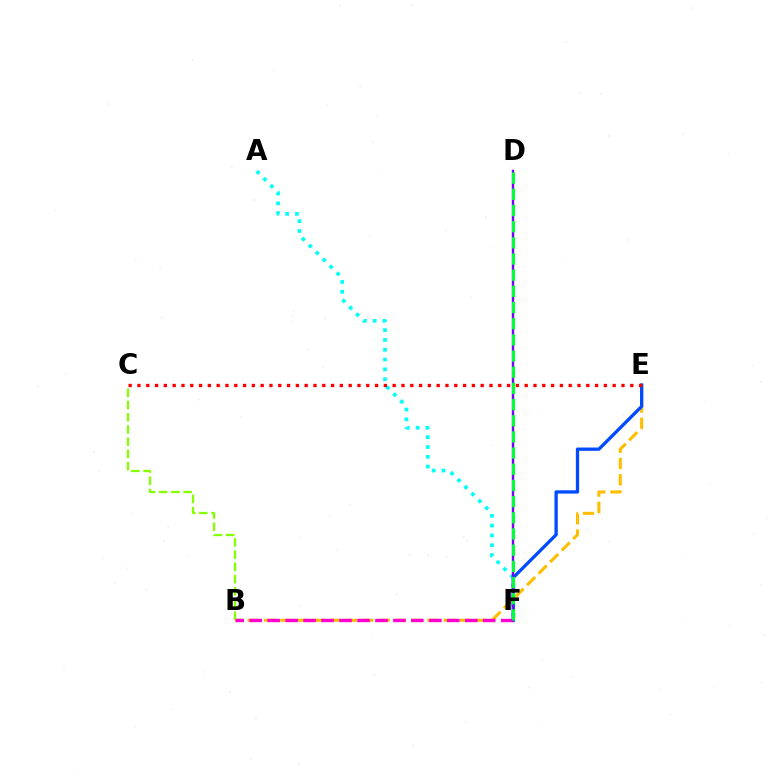{('B', 'C'): [{'color': '#84ff00', 'line_style': 'dashed', 'thickness': 1.66}], ('B', 'E'): [{'color': '#ffbd00', 'line_style': 'dashed', 'thickness': 2.22}], ('A', 'F'): [{'color': '#00fff6', 'line_style': 'dotted', 'thickness': 2.66}], ('E', 'F'): [{'color': '#004bff', 'line_style': 'solid', 'thickness': 2.37}], ('C', 'E'): [{'color': '#ff0000', 'line_style': 'dotted', 'thickness': 2.39}], ('B', 'F'): [{'color': '#ff00cf', 'line_style': 'dashed', 'thickness': 2.44}], ('D', 'F'): [{'color': '#7200ff', 'line_style': 'solid', 'thickness': 1.71}, {'color': '#00ff39', 'line_style': 'dashed', 'thickness': 2.2}]}